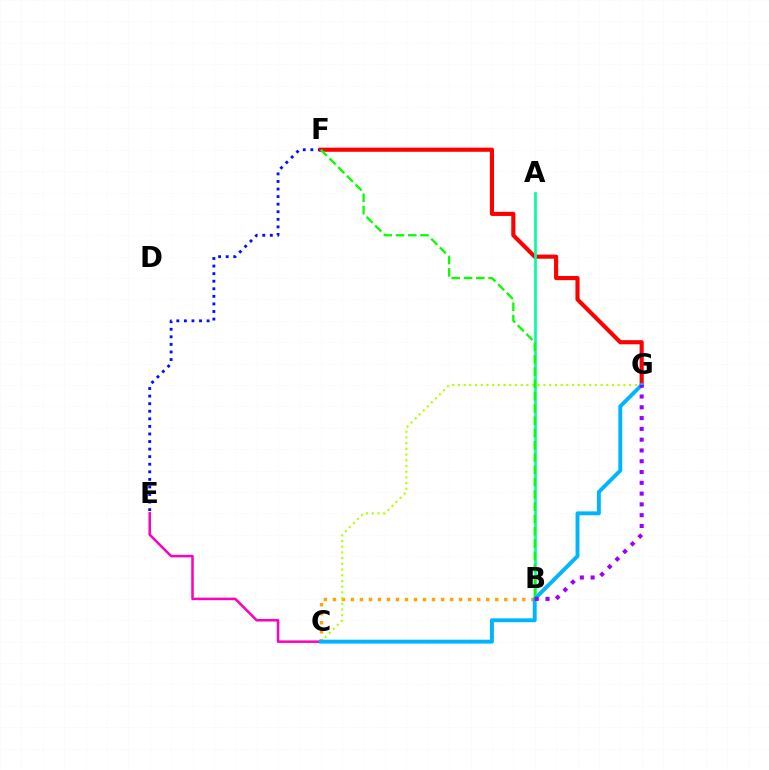{('C', 'E'): [{'color': '#ff00bd', 'line_style': 'solid', 'thickness': 1.81}], ('E', 'F'): [{'color': '#0010ff', 'line_style': 'dotted', 'thickness': 2.06}], ('F', 'G'): [{'color': '#ff0000', 'line_style': 'solid', 'thickness': 2.97}], ('B', 'C'): [{'color': '#ffa500', 'line_style': 'dotted', 'thickness': 2.45}], ('C', 'G'): [{'color': '#b3ff00', 'line_style': 'dotted', 'thickness': 1.55}, {'color': '#00b5ff', 'line_style': 'solid', 'thickness': 2.81}], ('A', 'B'): [{'color': '#00ff9d', 'line_style': 'solid', 'thickness': 1.93}], ('B', 'F'): [{'color': '#08ff00', 'line_style': 'dashed', 'thickness': 1.67}], ('B', 'G'): [{'color': '#9b00ff', 'line_style': 'dotted', 'thickness': 2.93}]}